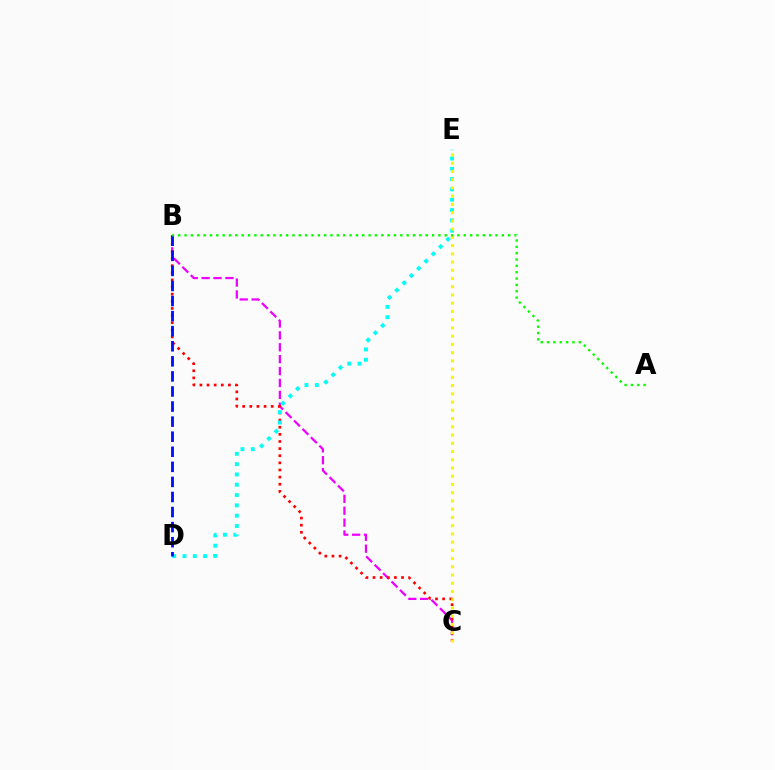{('B', 'C'): [{'color': '#ee00ff', 'line_style': 'dashed', 'thickness': 1.62}, {'color': '#ff0000', 'line_style': 'dotted', 'thickness': 1.94}], ('D', 'E'): [{'color': '#00fff6', 'line_style': 'dotted', 'thickness': 2.8}], ('C', 'E'): [{'color': '#fcf500', 'line_style': 'dotted', 'thickness': 2.24}], ('B', 'D'): [{'color': '#0010ff', 'line_style': 'dashed', 'thickness': 2.05}], ('A', 'B'): [{'color': '#08ff00', 'line_style': 'dotted', 'thickness': 1.72}]}